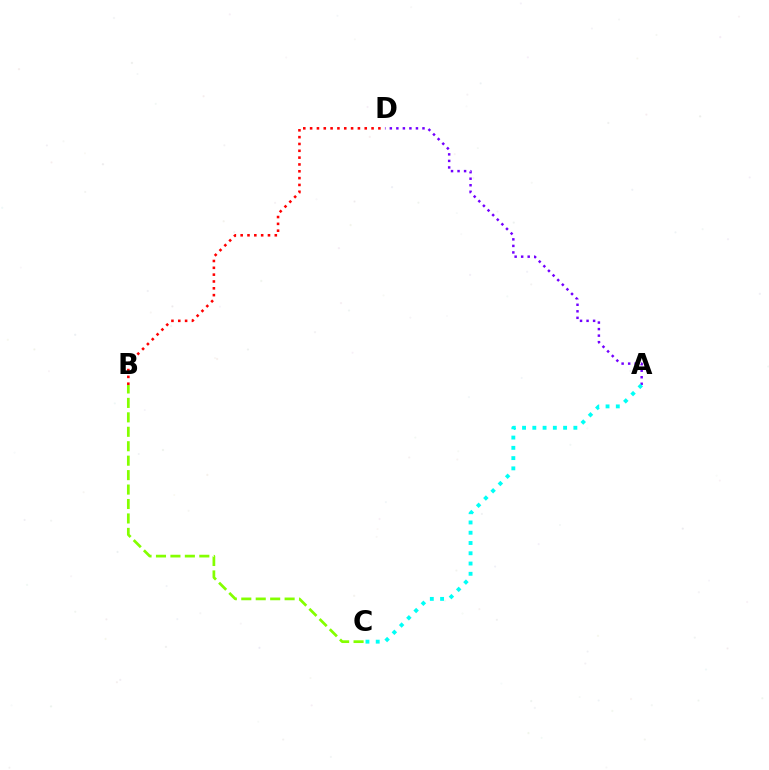{('B', 'C'): [{'color': '#84ff00', 'line_style': 'dashed', 'thickness': 1.96}], ('B', 'D'): [{'color': '#ff0000', 'line_style': 'dotted', 'thickness': 1.86}], ('A', 'D'): [{'color': '#7200ff', 'line_style': 'dotted', 'thickness': 1.77}], ('A', 'C'): [{'color': '#00fff6', 'line_style': 'dotted', 'thickness': 2.79}]}